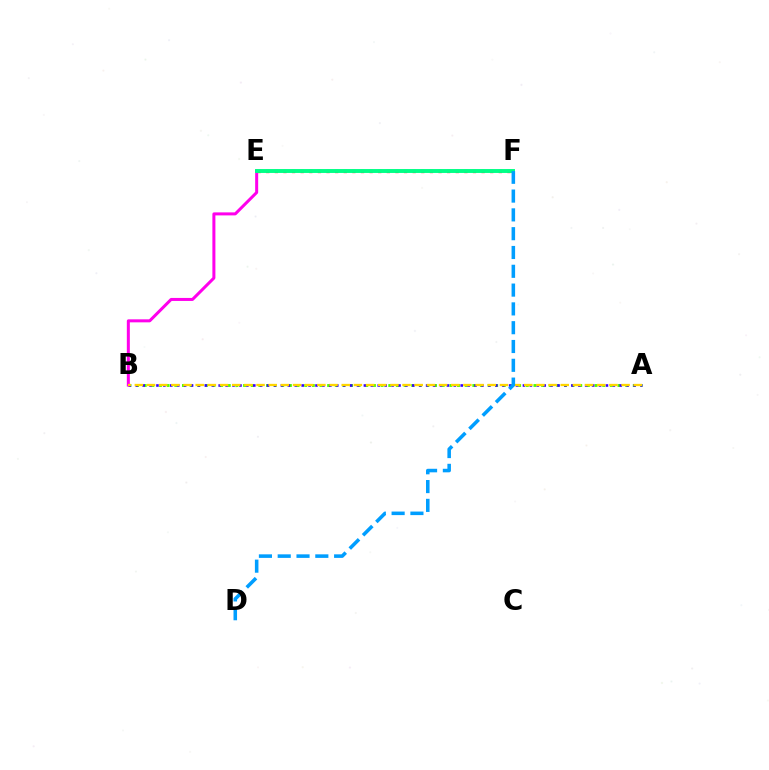{('A', 'B'): [{'color': '#4fff00', 'line_style': 'dotted', 'thickness': 2.08}, {'color': '#3700ff', 'line_style': 'dotted', 'thickness': 1.88}, {'color': '#ffd500', 'line_style': 'dashed', 'thickness': 1.65}], ('E', 'F'): [{'color': '#ff0000', 'line_style': 'dotted', 'thickness': 2.34}, {'color': '#00ff86', 'line_style': 'solid', 'thickness': 2.82}], ('B', 'E'): [{'color': '#ff00ed', 'line_style': 'solid', 'thickness': 2.17}], ('D', 'F'): [{'color': '#009eff', 'line_style': 'dashed', 'thickness': 2.55}]}